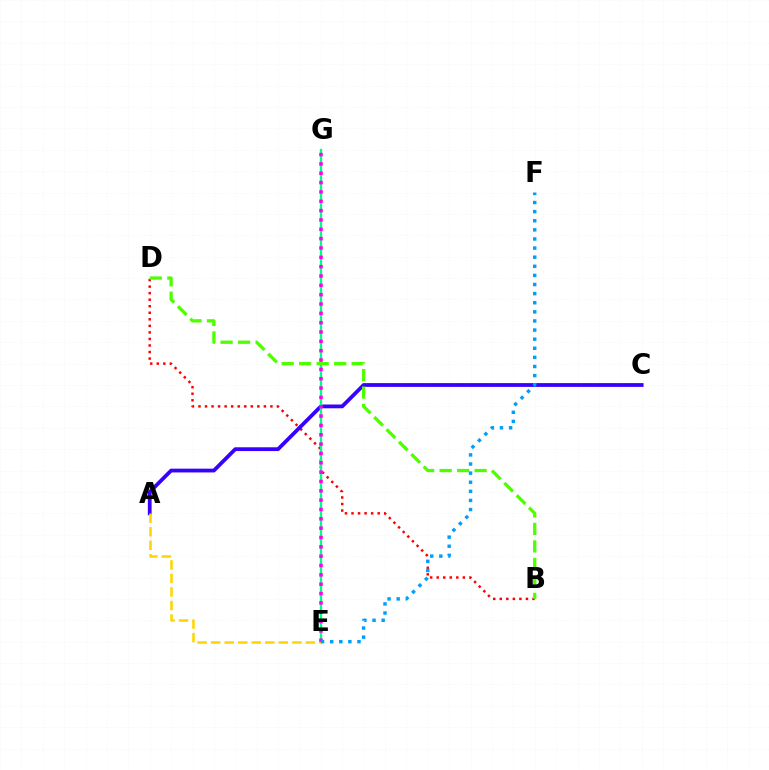{('B', 'D'): [{'color': '#ff0000', 'line_style': 'dotted', 'thickness': 1.78}, {'color': '#4fff00', 'line_style': 'dashed', 'thickness': 2.38}], ('A', 'C'): [{'color': '#3700ff', 'line_style': 'solid', 'thickness': 2.72}], ('E', 'G'): [{'color': '#00ff86', 'line_style': 'solid', 'thickness': 1.67}, {'color': '#ff00ed', 'line_style': 'dotted', 'thickness': 2.54}], ('A', 'E'): [{'color': '#ffd500', 'line_style': 'dashed', 'thickness': 1.84}], ('E', 'F'): [{'color': '#009eff', 'line_style': 'dotted', 'thickness': 2.47}]}